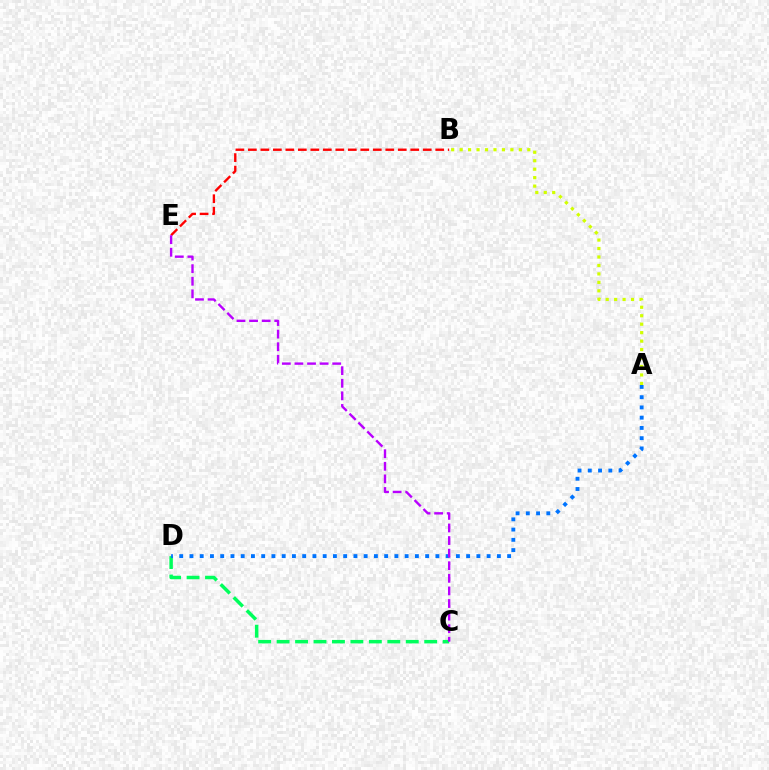{('A', 'B'): [{'color': '#d1ff00', 'line_style': 'dotted', 'thickness': 2.3}], ('C', 'D'): [{'color': '#00ff5c', 'line_style': 'dashed', 'thickness': 2.51}], ('B', 'E'): [{'color': '#ff0000', 'line_style': 'dashed', 'thickness': 1.7}], ('A', 'D'): [{'color': '#0074ff', 'line_style': 'dotted', 'thickness': 2.78}], ('C', 'E'): [{'color': '#b900ff', 'line_style': 'dashed', 'thickness': 1.71}]}